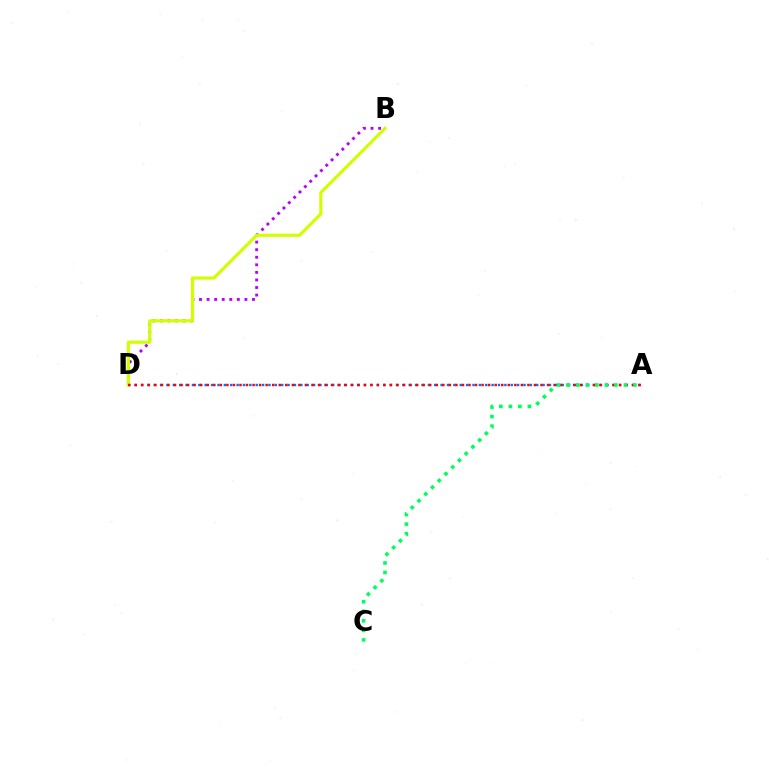{('A', 'D'): [{'color': '#0074ff', 'line_style': 'dotted', 'thickness': 1.73}, {'color': '#ff0000', 'line_style': 'dotted', 'thickness': 1.78}], ('B', 'D'): [{'color': '#b900ff', 'line_style': 'dotted', 'thickness': 2.06}, {'color': '#d1ff00', 'line_style': 'solid', 'thickness': 2.29}], ('A', 'C'): [{'color': '#00ff5c', 'line_style': 'dotted', 'thickness': 2.59}]}